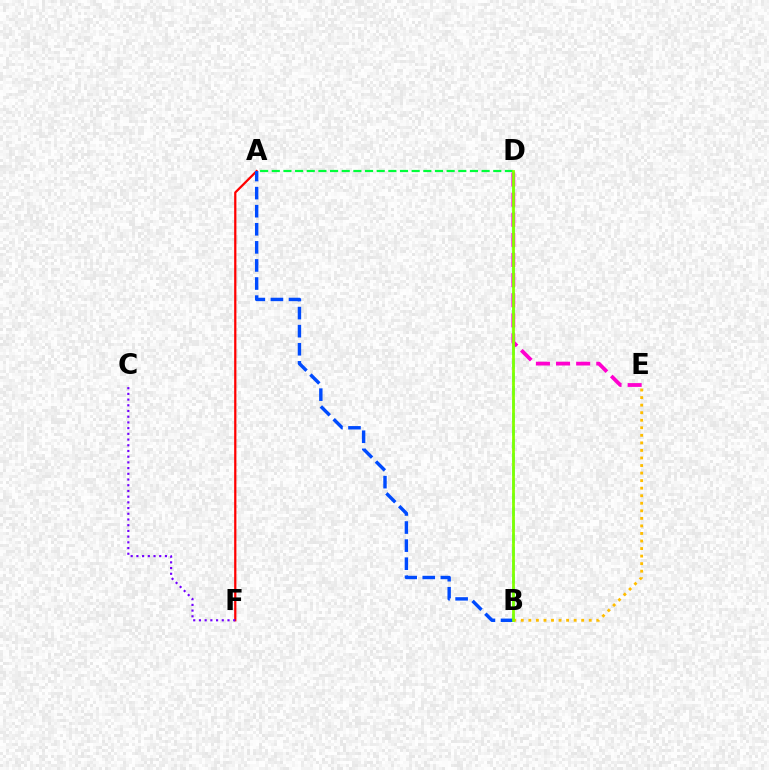{('A', 'F'): [{'color': '#ff0000', 'line_style': 'solid', 'thickness': 1.61}], ('B', 'D'): [{'color': '#00fff6', 'line_style': 'dashed', 'thickness': 1.82}, {'color': '#84ff00', 'line_style': 'solid', 'thickness': 1.98}], ('C', 'F'): [{'color': '#7200ff', 'line_style': 'dotted', 'thickness': 1.55}], ('A', 'D'): [{'color': '#00ff39', 'line_style': 'dashed', 'thickness': 1.58}], ('A', 'B'): [{'color': '#004bff', 'line_style': 'dashed', 'thickness': 2.46}], ('B', 'E'): [{'color': '#ffbd00', 'line_style': 'dotted', 'thickness': 2.05}], ('D', 'E'): [{'color': '#ff00cf', 'line_style': 'dashed', 'thickness': 2.73}]}